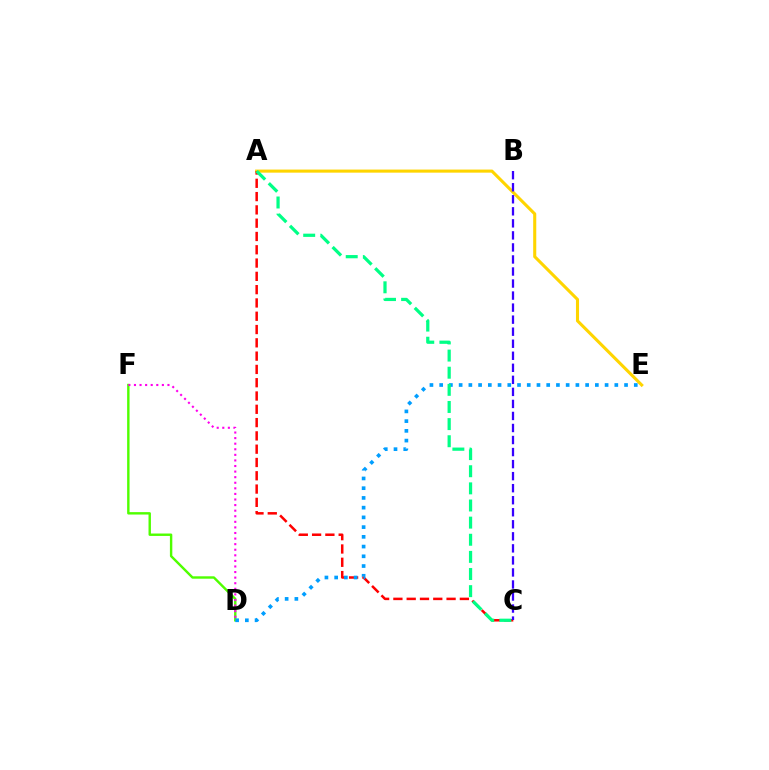{('A', 'E'): [{'color': '#ffd500', 'line_style': 'solid', 'thickness': 2.22}], ('A', 'C'): [{'color': '#ff0000', 'line_style': 'dashed', 'thickness': 1.81}, {'color': '#00ff86', 'line_style': 'dashed', 'thickness': 2.33}], ('D', 'F'): [{'color': '#4fff00', 'line_style': 'solid', 'thickness': 1.74}, {'color': '#ff00ed', 'line_style': 'dotted', 'thickness': 1.52}], ('D', 'E'): [{'color': '#009eff', 'line_style': 'dotted', 'thickness': 2.64}], ('B', 'C'): [{'color': '#3700ff', 'line_style': 'dashed', 'thickness': 1.64}]}